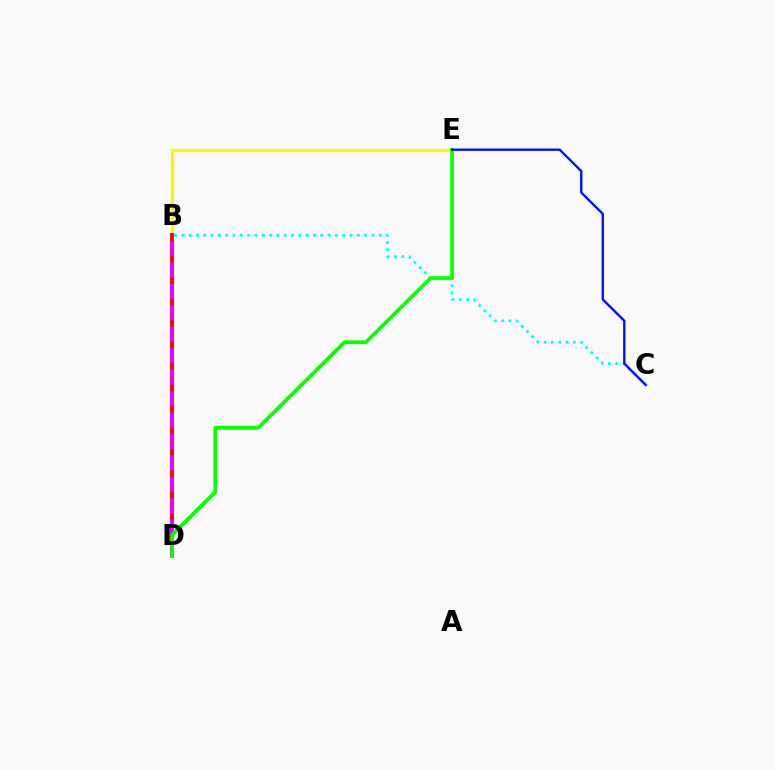{('B', 'E'): [{'color': '#fcf500', 'line_style': 'solid', 'thickness': 2.33}], ('B', 'C'): [{'color': '#00fff6', 'line_style': 'dotted', 'thickness': 1.99}], ('B', 'D'): [{'color': '#ff0000', 'line_style': 'solid', 'thickness': 2.78}, {'color': '#ee00ff', 'line_style': 'dashed', 'thickness': 2.91}], ('D', 'E'): [{'color': '#08ff00', 'line_style': 'solid', 'thickness': 2.68}], ('C', 'E'): [{'color': '#0010ff', 'line_style': 'solid', 'thickness': 1.7}]}